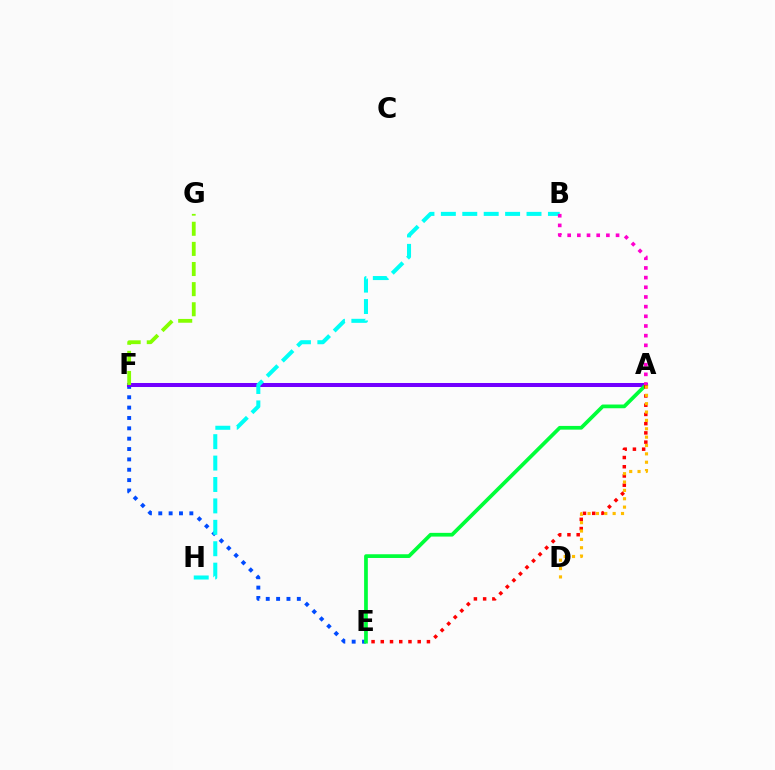{('E', 'F'): [{'color': '#004bff', 'line_style': 'dotted', 'thickness': 2.81}], ('A', 'F'): [{'color': '#7200ff', 'line_style': 'solid', 'thickness': 2.89}], ('F', 'G'): [{'color': '#84ff00', 'line_style': 'dashed', 'thickness': 2.73}], ('B', 'H'): [{'color': '#00fff6', 'line_style': 'dashed', 'thickness': 2.91}], ('A', 'E'): [{'color': '#00ff39', 'line_style': 'solid', 'thickness': 2.68}, {'color': '#ff0000', 'line_style': 'dotted', 'thickness': 2.51}], ('A', 'D'): [{'color': '#ffbd00', 'line_style': 'dotted', 'thickness': 2.27}], ('A', 'B'): [{'color': '#ff00cf', 'line_style': 'dotted', 'thickness': 2.63}]}